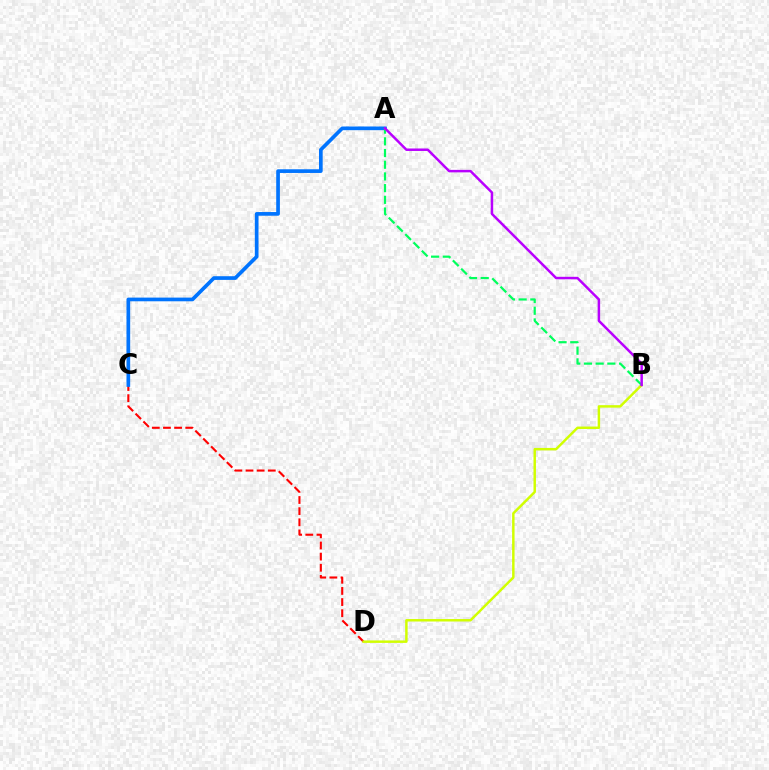{('C', 'D'): [{'color': '#ff0000', 'line_style': 'dashed', 'thickness': 1.51}], ('A', 'C'): [{'color': '#0074ff', 'line_style': 'solid', 'thickness': 2.66}], ('B', 'D'): [{'color': '#d1ff00', 'line_style': 'solid', 'thickness': 1.77}], ('A', 'B'): [{'color': '#00ff5c', 'line_style': 'dashed', 'thickness': 1.59}, {'color': '#b900ff', 'line_style': 'solid', 'thickness': 1.79}]}